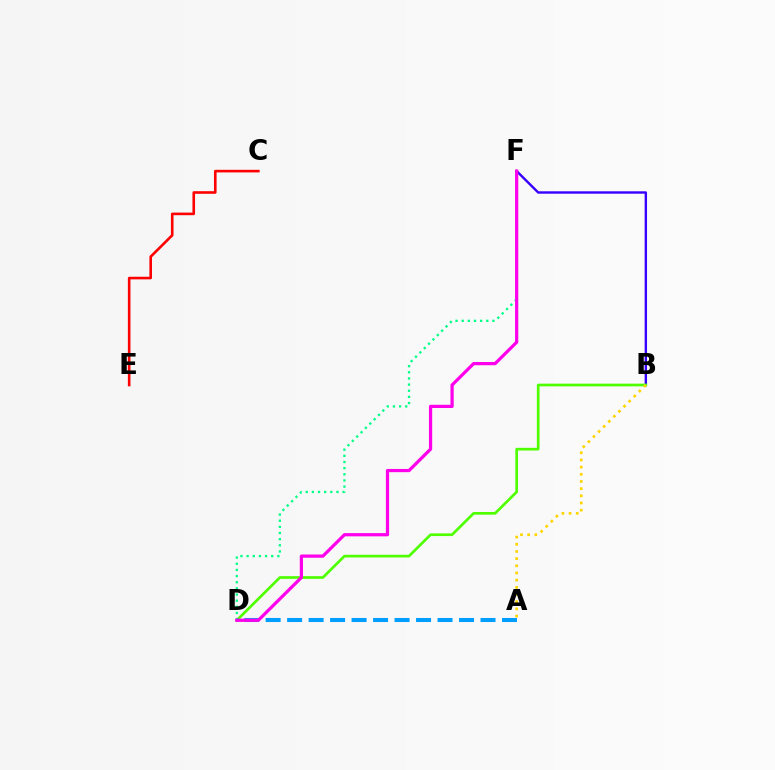{('B', 'F'): [{'color': '#3700ff', 'line_style': 'solid', 'thickness': 1.73}], ('B', 'D'): [{'color': '#4fff00', 'line_style': 'solid', 'thickness': 1.93}], ('D', 'F'): [{'color': '#00ff86', 'line_style': 'dotted', 'thickness': 1.67}, {'color': '#ff00ed', 'line_style': 'solid', 'thickness': 2.33}], ('A', 'D'): [{'color': '#009eff', 'line_style': 'dashed', 'thickness': 2.92}], ('C', 'E'): [{'color': '#ff0000', 'line_style': 'solid', 'thickness': 1.88}], ('A', 'B'): [{'color': '#ffd500', 'line_style': 'dotted', 'thickness': 1.95}]}